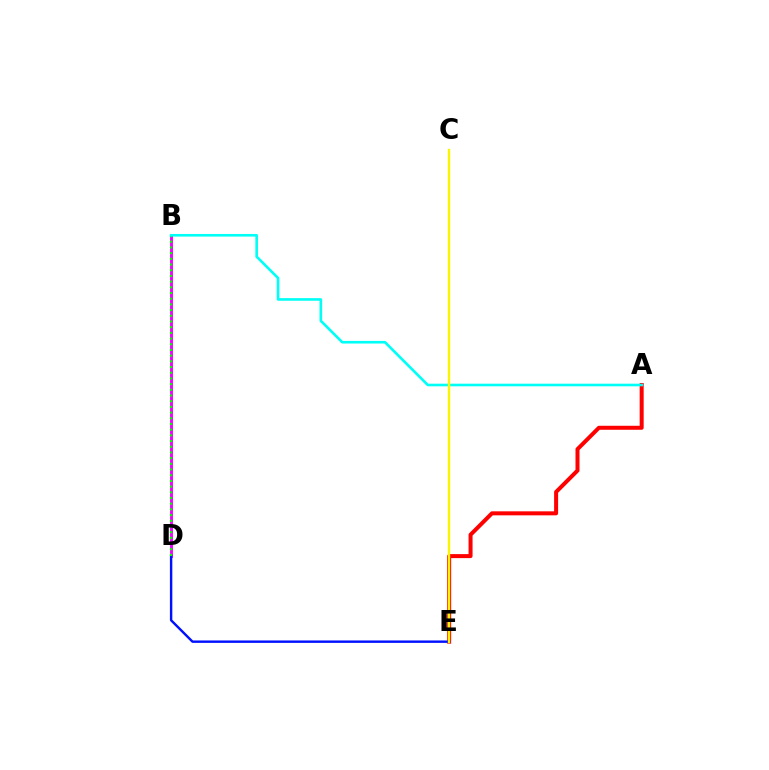{('B', 'D'): [{'color': '#ee00ff', 'line_style': 'solid', 'thickness': 2.07}, {'color': '#08ff00', 'line_style': 'dotted', 'thickness': 1.55}], ('A', 'E'): [{'color': '#ff0000', 'line_style': 'solid', 'thickness': 2.88}], ('D', 'E'): [{'color': '#0010ff', 'line_style': 'solid', 'thickness': 1.74}], ('A', 'B'): [{'color': '#00fff6', 'line_style': 'solid', 'thickness': 1.89}], ('C', 'E'): [{'color': '#fcf500', 'line_style': 'solid', 'thickness': 1.71}]}